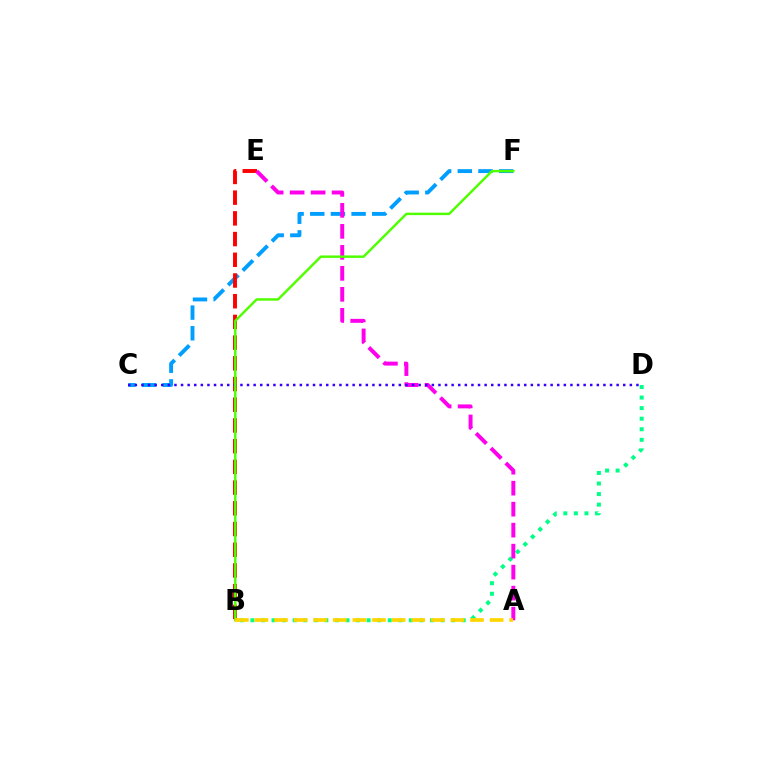{('C', 'F'): [{'color': '#009eff', 'line_style': 'dashed', 'thickness': 2.81}], ('B', 'D'): [{'color': '#00ff86', 'line_style': 'dotted', 'thickness': 2.87}], ('B', 'E'): [{'color': '#ff0000', 'line_style': 'dashed', 'thickness': 2.81}], ('A', 'E'): [{'color': '#ff00ed', 'line_style': 'dashed', 'thickness': 2.85}], ('C', 'D'): [{'color': '#3700ff', 'line_style': 'dotted', 'thickness': 1.79}], ('B', 'F'): [{'color': '#4fff00', 'line_style': 'solid', 'thickness': 1.76}], ('A', 'B'): [{'color': '#ffd500', 'line_style': 'dashed', 'thickness': 2.66}]}